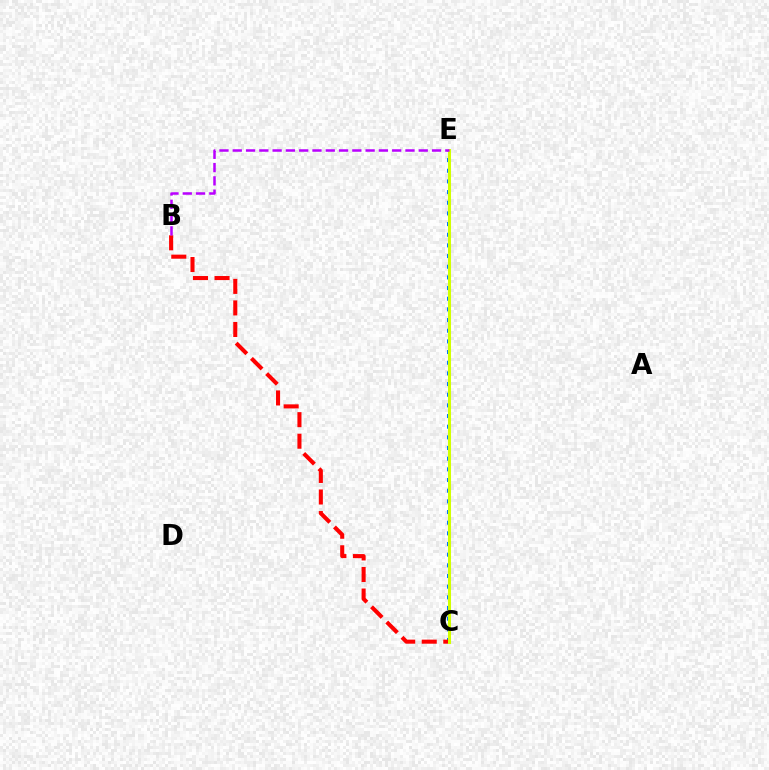{('C', 'E'): [{'color': '#00ff5c', 'line_style': 'dotted', 'thickness': 1.91}, {'color': '#0074ff', 'line_style': 'dotted', 'thickness': 2.9}, {'color': '#d1ff00', 'line_style': 'solid', 'thickness': 2.18}], ('B', 'C'): [{'color': '#ff0000', 'line_style': 'dashed', 'thickness': 2.93}], ('B', 'E'): [{'color': '#b900ff', 'line_style': 'dashed', 'thickness': 1.8}]}